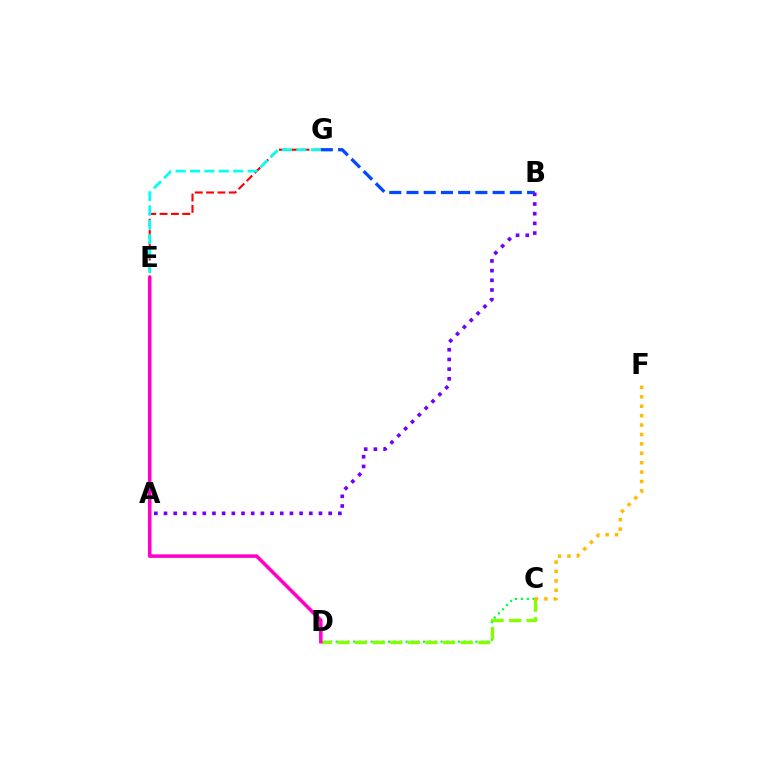{('B', 'G'): [{'color': '#004bff', 'line_style': 'dashed', 'thickness': 2.34}], ('C', 'D'): [{'color': '#00ff39', 'line_style': 'dotted', 'thickness': 1.58}, {'color': '#84ff00', 'line_style': 'dashed', 'thickness': 2.39}], ('A', 'G'): [{'color': '#ff0000', 'line_style': 'dashed', 'thickness': 1.54}], ('C', 'F'): [{'color': '#ffbd00', 'line_style': 'dotted', 'thickness': 2.56}], ('E', 'G'): [{'color': '#00fff6', 'line_style': 'dashed', 'thickness': 1.96}], ('D', 'E'): [{'color': '#ff00cf', 'line_style': 'solid', 'thickness': 2.56}], ('A', 'B'): [{'color': '#7200ff', 'line_style': 'dotted', 'thickness': 2.63}]}